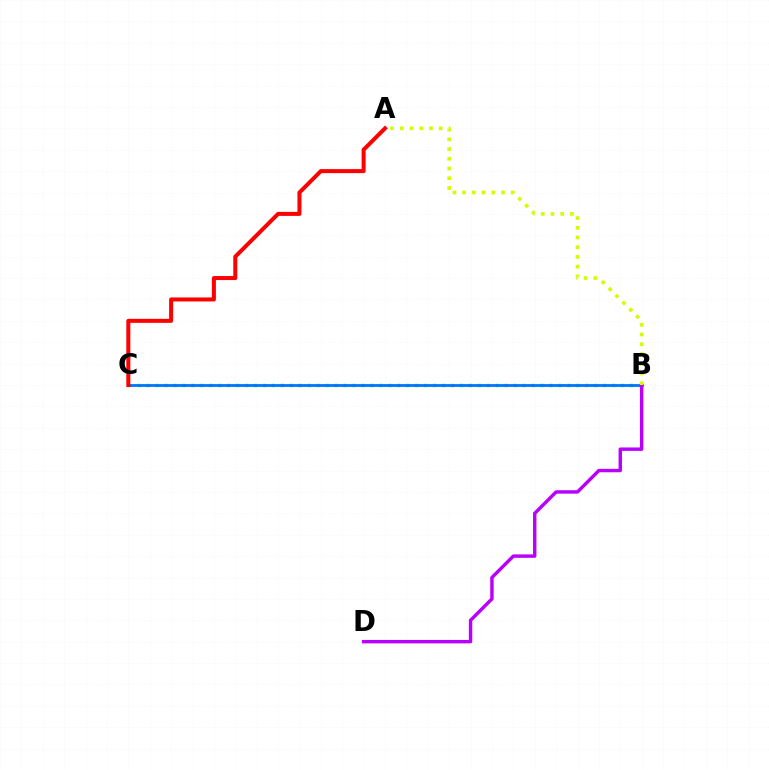{('B', 'C'): [{'color': '#00ff5c', 'line_style': 'dotted', 'thickness': 2.43}, {'color': '#0074ff', 'line_style': 'solid', 'thickness': 2.01}], ('B', 'D'): [{'color': '#b900ff', 'line_style': 'solid', 'thickness': 2.47}], ('A', 'C'): [{'color': '#ff0000', 'line_style': 'solid', 'thickness': 2.89}], ('A', 'B'): [{'color': '#d1ff00', 'line_style': 'dotted', 'thickness': 2.64}]}